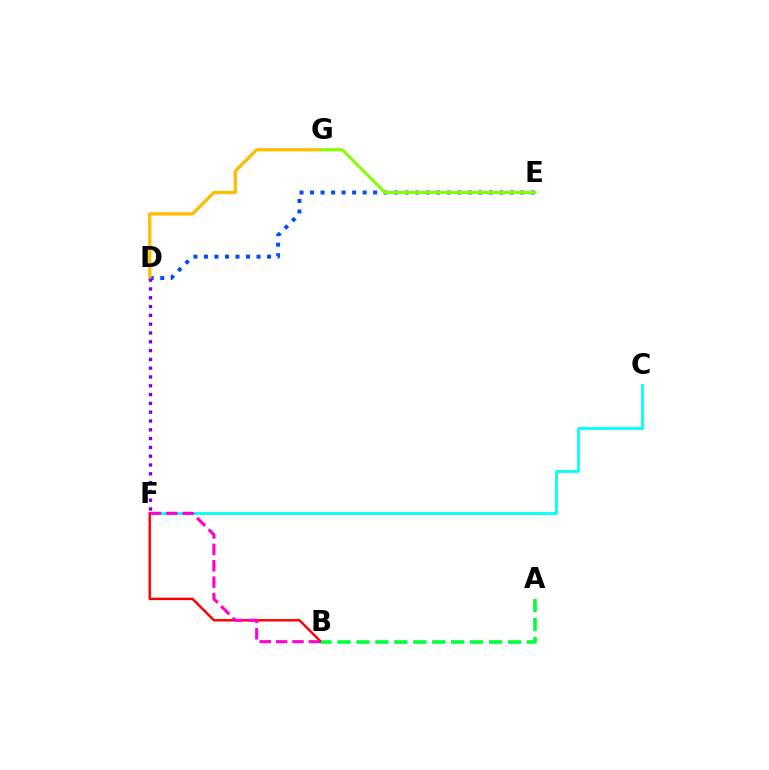{('D', 'E'): [{'color': '#004bff', 'line_style': 'dotted', 'thickness': 2.86}], ('D', 'G'): [{'color': '#ffbd00', 'line_style': 'solid', 'thickness': 2.35}], ('E', 'G'): [{'color': '#84ff00', 'line_style': 'solid', 'thickness': 2.17}], ('C', 'F'): [{'color': '#00fff6', 'line_style': 'solid', 'thickness': 2.01}], ('D', 'F'): [{'color': '#7200ff', 'line_style': 'dotted', 'thickness': 2.39}], ('B', 'F'): [{'color': '#ff0000', 'line_style': 'solid', 'thickness': 1.75}, {'color': '#ff00cf', 'line_style': 'dashed', 'thickness': 2.23}], ('A', 'B'): [{'color': '#00ff39', 'line_style': 'dashed', 'thickness': 2.57}]}